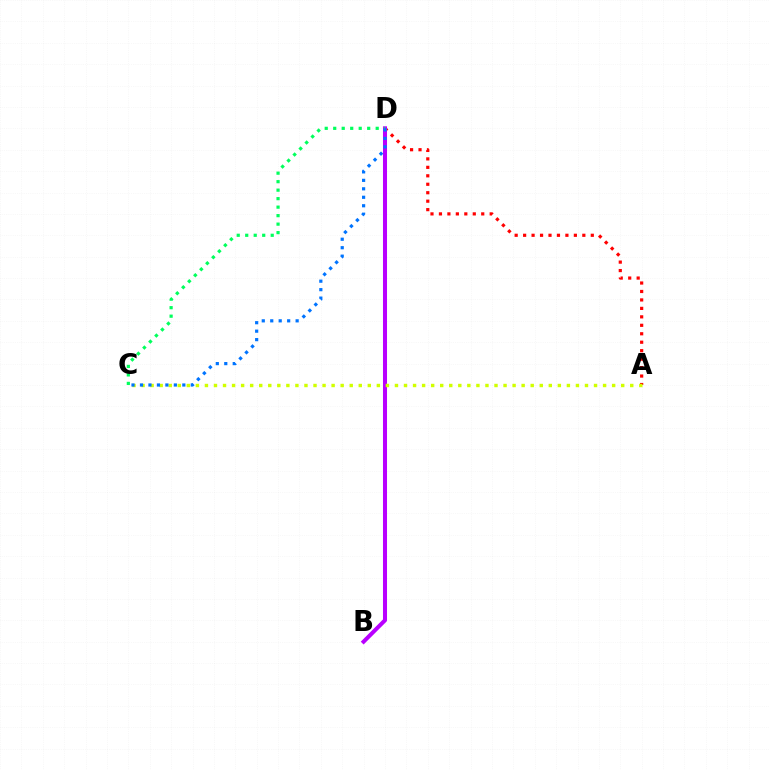{('A', 'D'): [{'color': '#ff0000', 'line_style': 'dotted', 'thickness': 2.3}], ('B', 'D'): [{'color': '#b900ff', 'line_style': 'solid', 'thickness': 2.91}], ('A', 'C'): [{'color': '#d1ff00', 'line_style': 'dotted', 'thickness': 2.46}], ('C', 'D'): [{'color': '#00ff5c', 'line_style': 'dotted', 'thickness': 2.31}, {'color': '#0074ff', 'line_style': 'dotted', 'thickness': 2.3}]}